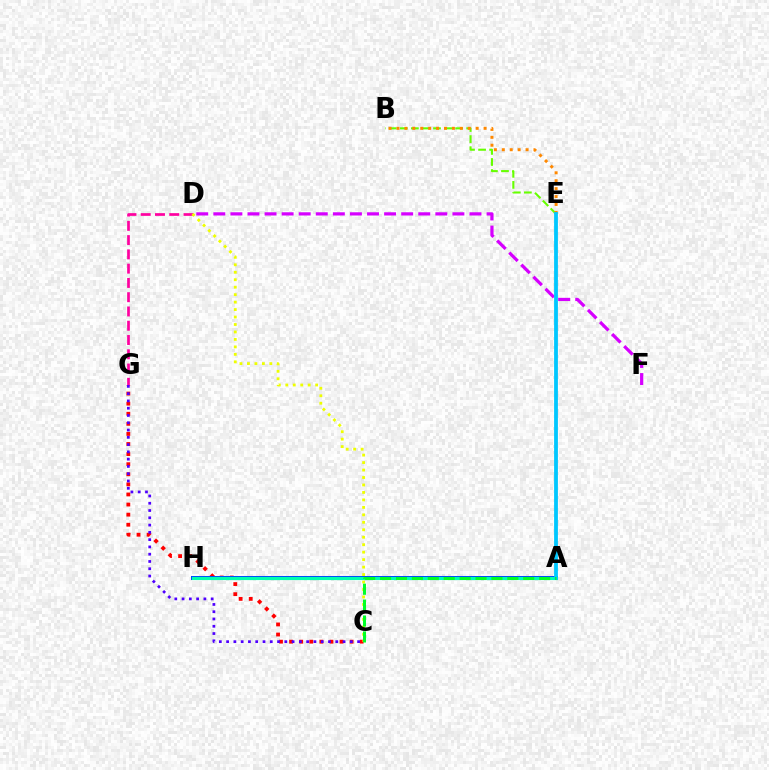{('D', 'G'): [{'color': '#ff00a0', 'line_style': 'dashed', 'thickness': 1.94}], ('B', 'E'): [{'color': '#66ff00', 'line_style': 'dashed', 'thickness': 1.5}, {'color': '#ff8800', 'line_style': 'dotted', 'thickness': 2.15}], ('C', 'G'): [{'color': '#ff0000', 'line_style': 'dotted', 'thickness': 2.74}, {'color': '#4f00ff', 'line_style': 'dotted', 'thickness': 1.98}], ('C', 'D'): [{'color': '#eeff00', 'line_style': 'dotted', 'thickness': 2.03}], ('A', 'H'): [{'color': '#003fff', 'line_style': 'solid', 'thickness': 2.86}, {'color': '#00ffaf', 'line_style': 'solid', 'thickness': 2.28}], ('D', 'F'): [{'color': '#d600ff', 'line_style': 'dashed', 'thickness': 2.32}], ('A', 'E'): [{'color': '#00c7ff', 'line_style': 'solid', 'thickness': 2.73}], ('A', 'C'): [{'color': '#00ff27', 'line_style': 'dashed', 'thickness': 2.16}]}